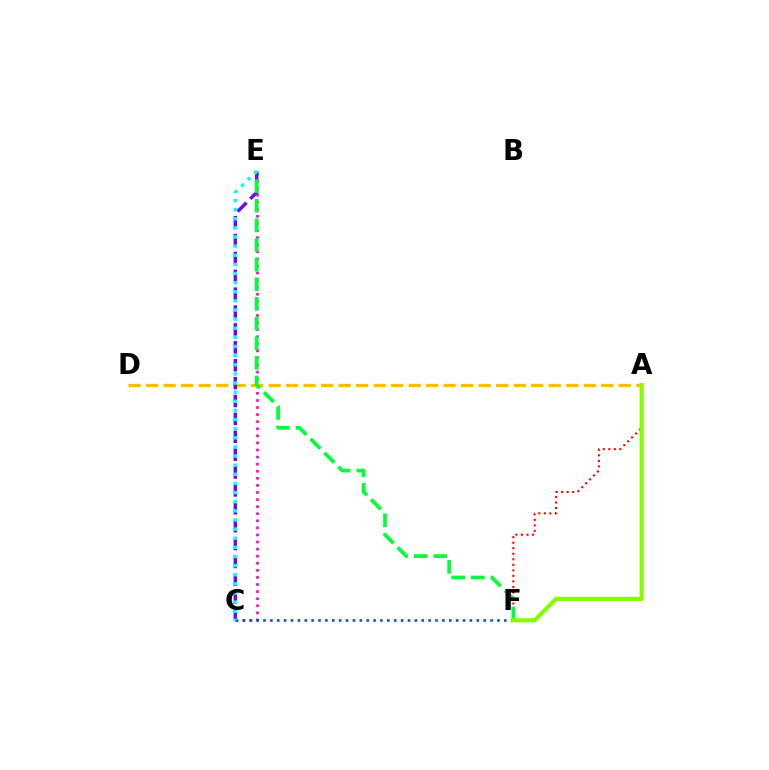{('A', 'D'): [{'color': '#ffbd00', 'line_style': 'dashed', 'thickness': 2.38}], ('A', 'F'): [{'color': '#ff0000', 'line_style': 'dotted', 'thickness': 1.5}, {'color': '#84ff00', 'line_style': 'solid', 'thickness': 2.99}], ('C', 'E'): [{'color': '#ff00cf', 'line_style': 'dotted', 'thickness': 1.92}, {'color': '#7200ff', 'line_style': 'dashed', 'thickness': 2.43}, {'color': '#00fff6', 'line_style': 'dotted', 'thickness': 2.48}], ('C', 'F'): [{'color': '#004bff', 'line_style': 'dotted', 'thickness': 1.87}], ('E', 'F'): [{'color': '#00ff39', 'line_style': 'dashed', 'thickness': 2.67}]}